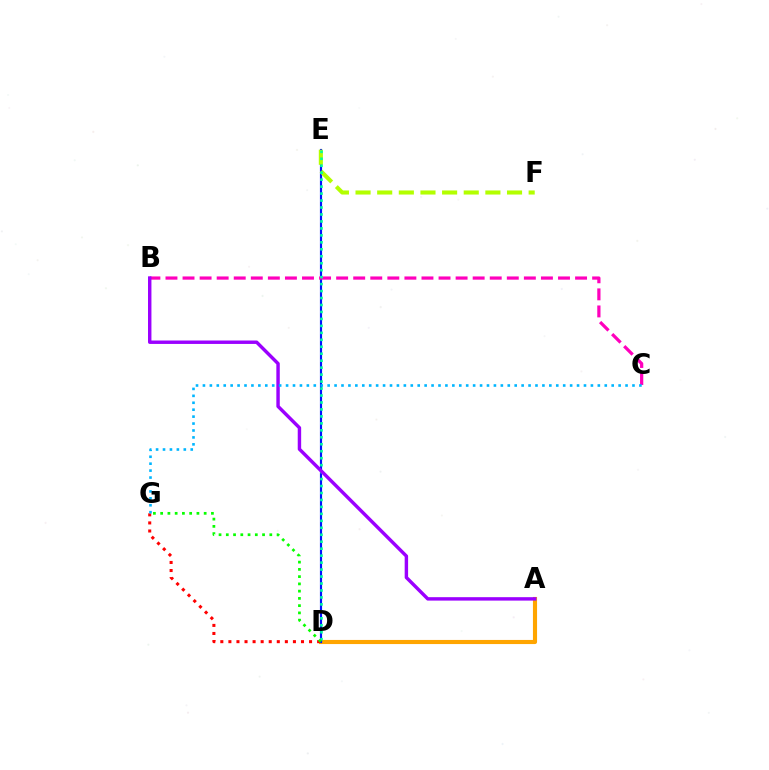{('A', 'D'): [{'color': '#ffa500', 'line_style': 'solid', 'thickness': 2.97}], ('D', 'E'): [{'color': '#0010ff', 'line_style': 'solid', 'thickness': 1.55}, {'color': '#00ff9d', 'line_style': 'dotted', 'thickness': 1.89}], ('D', 'G'): [{'color': '#ff0000', 'line_style': 'dotted', 'thickness': 2.19}, {'color': '#08ff00', 'line_style': 'dotted', 'thickness': 1.97}], ('B', 'C'): [{'color': '#ff00bd', 'line_style': 'dashed', 'thickness': 2.32}], ('E', 'F'): [{'color': '#b3ff00', 'line_style': 'dashed', 'thickness': 2.94}], ('A', 'B'): [{'color': '#9b00ff', 'line_style': 'solid', 'thickness': 2.47}], ('C', 'G'): [{'color': '#00b5ff', 'line_style': 'dotted', 'thickness': 1.88}]}